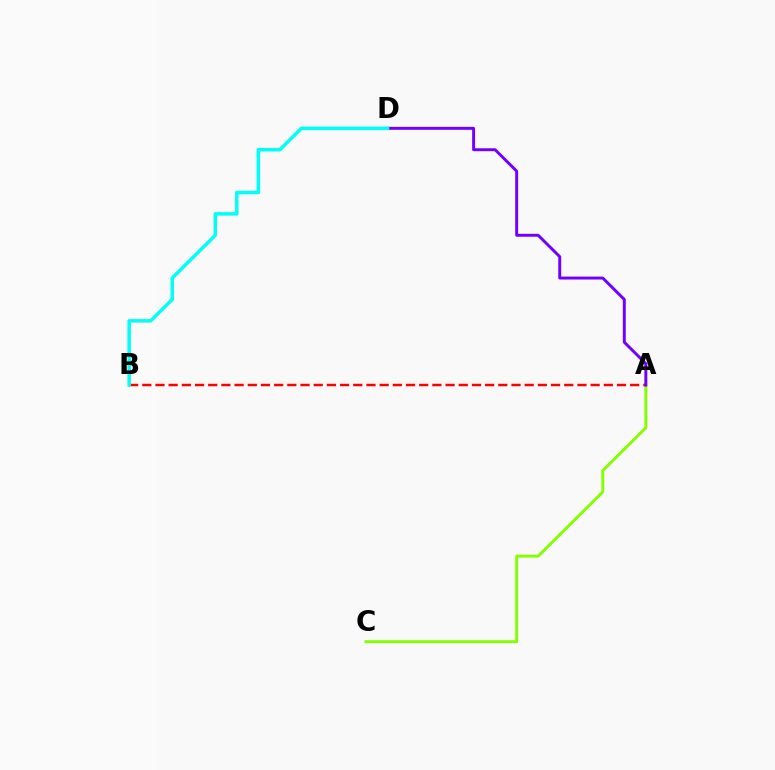{('A', 'C'): [{'color': '#84ff00', 'line_style': 'solid', 'thickness': 2.1}], ('A', 'B'): [{'color': '#ff0000', 'line_style': 'dashed', 'thickness': 1.79}], ('A', 'D'): [{'color': '#7200ff', 'line_style': 'solid', 'thickness': 2.12}], ('B', 'D'): [{'color': '#00fff6', 'line_style': 'solid', 'thickness': 2.51}]}